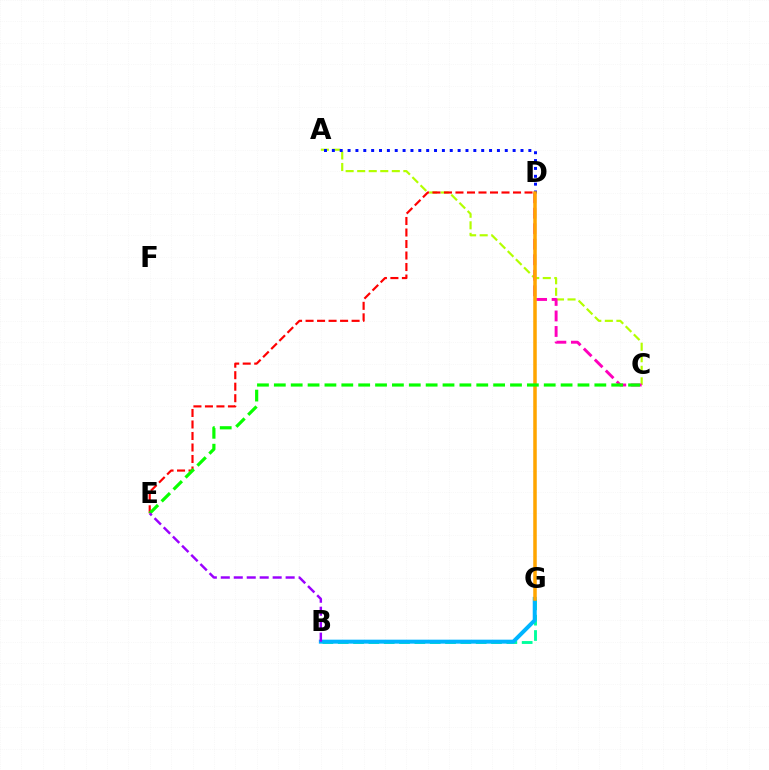{('B', 'G'): [{'color': '#00ff9d', 'line_style': 'dashed', 'thickness': 2.08}, {'color': '#00b5ff', 'line_style': 'solid', 'thickness': 2.87}], ('A', 'C'): [{'color': '#b3ff00', 'line_style': 'dashed', 'thickness': 1.57}], ('A', 'D'): [{'color': '#0010ff', 'line_style': 'dotted', 'thickness': 2.14}], ('C', 'D'): [{'color': '#ff00bd', 'line_style': 'dashed', 'thickness': 2.11}], ('D', 'E'): [{'color': '#ff0000', 'line_style': 'dashed', 'thickness': 1.56}], ('D', 'G'): [{'color': '#ffa500', 'line_style': 'solid', 'thickness': 2.54}], ('C', 'E'): [{'color': '#08ff00', 'line_style': 'dashed', 'thickness': 2.29}], ('B', 'E'): [{'color': '#9b00ff', 'line_style': 'dashed', 'thickness': 1.76}]}